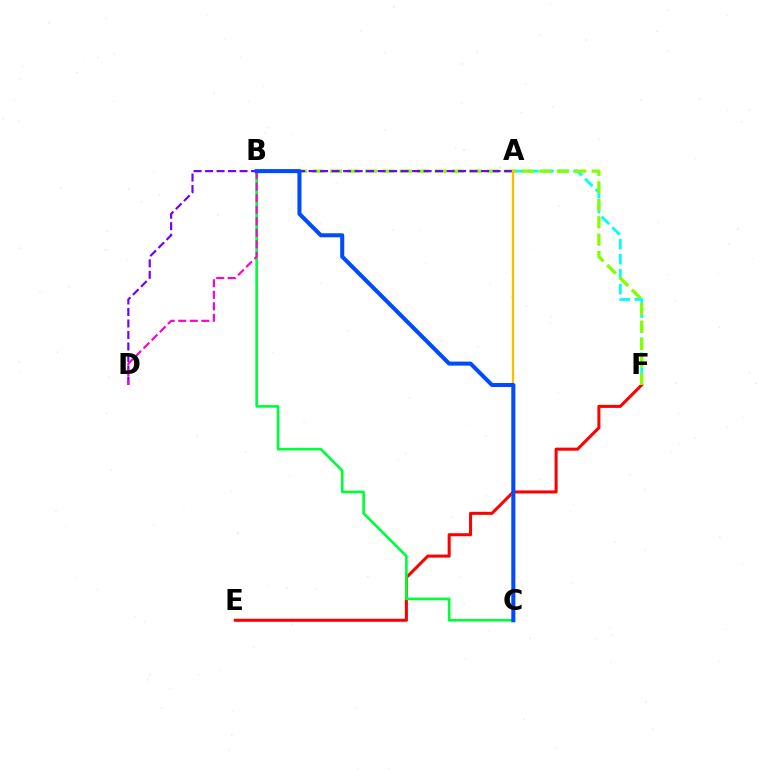{('A', 'F'): [{'color': '#00fff6', 'line_style': 'dashed', 'thickness': 2.03}], ('E', 'F'): [{'color': '#ff0000', 'line_style': 'solid', 'thickness': 2.18}], ('B', 'F'): [{'color': '#84ff00', 'line_style': 'dashed', 'thickness': 2.37}], ('B', 'C'): [{'color': '#00ff39', 'line_style': 'solid', 'thickness': 1.92}, {'color': '#004bff', 'line_style': 'solid', 'thickness': 2.9}], ('A', 'D'): [{'color': '#7200ff', 'line_style': 'dashed', 'thickness': 1.56}], ('A', 'C'): [{'color': '#ffbd00', 'line_style': 'solid', 'thickness': 1.68}], ('B', 'D'): [{'color': '#ff00cf', 'line_style': 'dashed', 'thickness': 1.57}]}